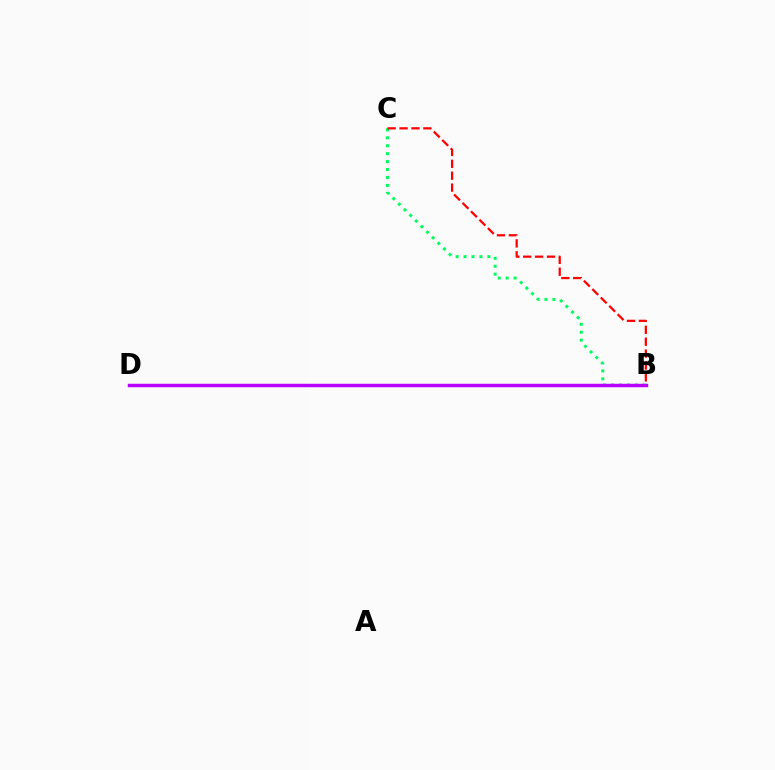{('B', 'D'): [{'color': '#d1ff00', 'line_style': 'dotted', 'thickness': 1.8}, {'color': '#0074ff', 'line_style': 'solid', 'thickness': 2.17}, {'color': '#b900ff', 'line_style': 'solid', 'thickness': 2.48}], ('B', 'C'): [{'color': '#00ff5c', 'line_style': 'dotted', 'thickness': 2.16}, {'color': '#ff0000', 'line_style': 'dashed', 'thickness': 1.62}]}